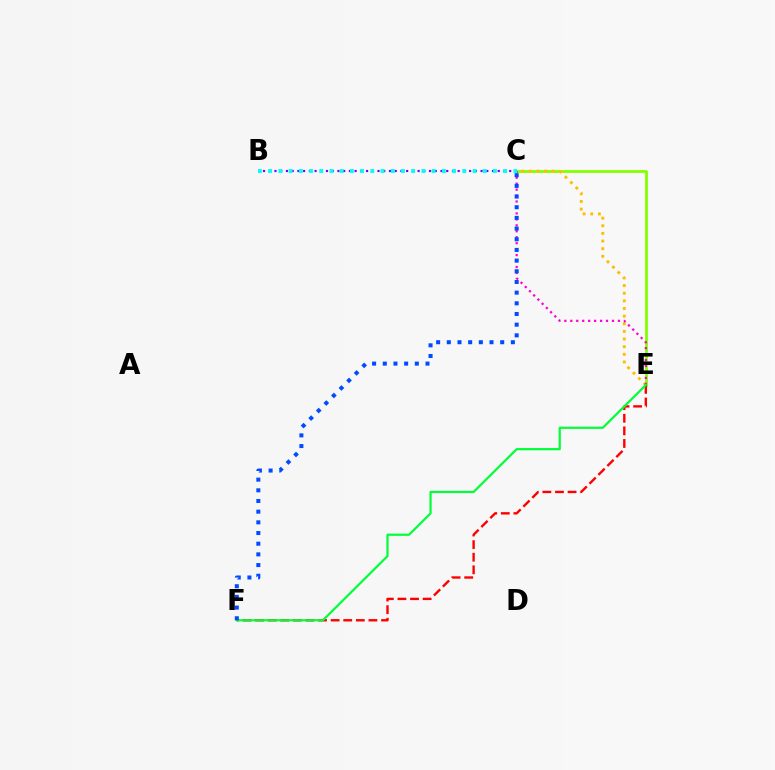{('C', 'E'): [{'color': '#84ff00', 'line_style': 'solid', 'thickness': 2.02}, {'color': '#ffbd00', 'line_style': 'dotted', 'thickness': 2.08}, {'color': '#ff00cf', 'line_style': 'dotted', 'thickness': 1.62}], ('B', 'C'): [{'color': '#7200ff', 'line_style': 'dotted', 'thickness': 1.56}, {'color': '#00fff6', 'line_style': 'dotted', 'thickness': 2.78}], ('E', 'F'): [{'color': '#ff0000', 'line_style': 'dashed', 'thickness': 1.71}, {'color': '#00ff39', 'line_style': 'solid', 'thickness': 1.6}], ('C', 'F'): [{'color': '#004bff', 'line_style': 'dotted', 'thickness': 2.9}]}